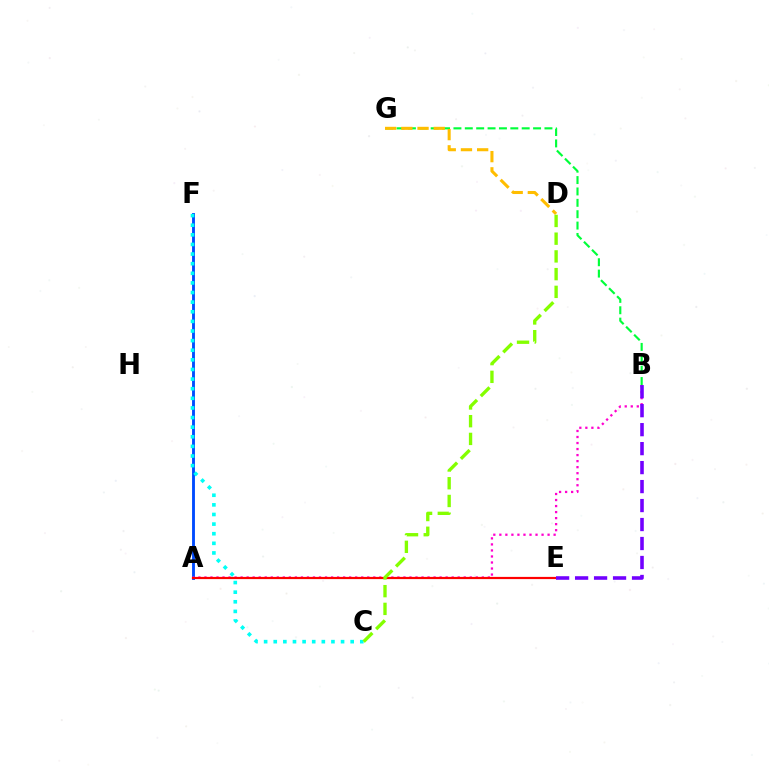{('B', 'G'): [{'color': '#00ff39', 'line_style': 'dashed', 'thickness': 1.55}], ('D', 'G'): [{'color': '#ffbd00', 'line_style': 'dashed', 'thickness': 2.2}], ('A', 'F'): [{'color': '#004bff', 'line_style': 'solid', 'thickness': 2.06}], ('A', 'B'): [{'color': '#ff00cf', 'line_style': 'dotted', 'thickness': 1.64}], ('C', 'F'): [{'color': '#00fff6', 'line_style': 'dotted', 'thickness': 2.61}], ('A', 'E'): [{'color': '#ff0000', 'line_style': 'solid', 'thickness': 1.59}], ('C', 'D'): [{'color': '#84ff00', 'line_style': 'dashed', 'thickness': 2.41}], ('B', 'E'): [{'color': '#7200ff', 'line_style': 'dashed', 'thickness': 2.58}]}